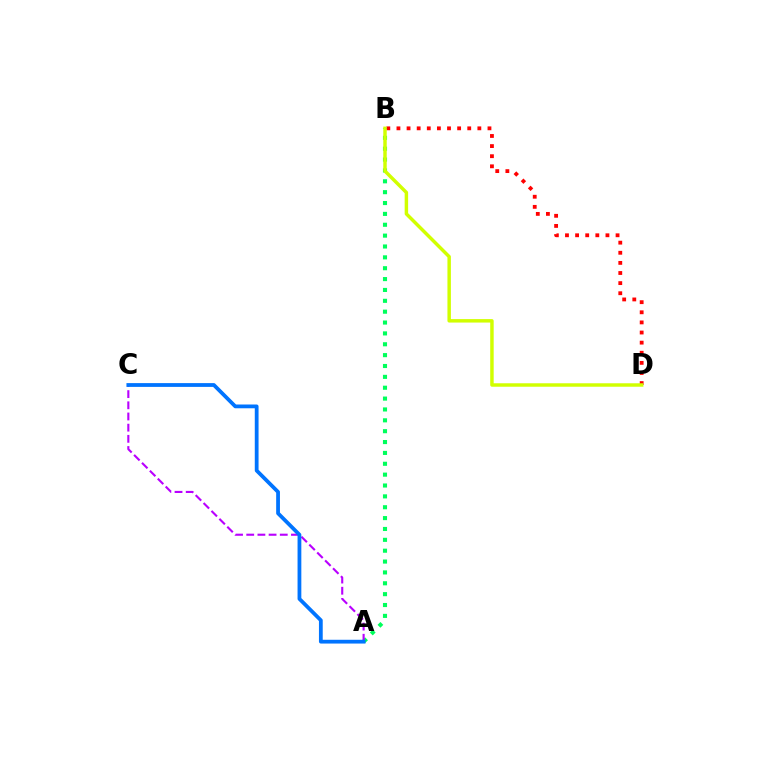{('A', 'B'): [{'color': '#00ff5c', 'line_style': 'dotted', 'thickness': 2.95}], ('A', 'C'): [{'color': '#b900ff', 'line_style': 'dashed', 'thickness': 1.52}, {'color': '#0074ff', 'line_style': 'solid', 'thickness': 2.72}], ('B', 'D'): [{'color': '#ff0000', 'line_style': 'dotted', 'thickness': 2.75}, {'color': '#d1ff00', 'line_style': 'solid', 'thickness': 2.49}]}